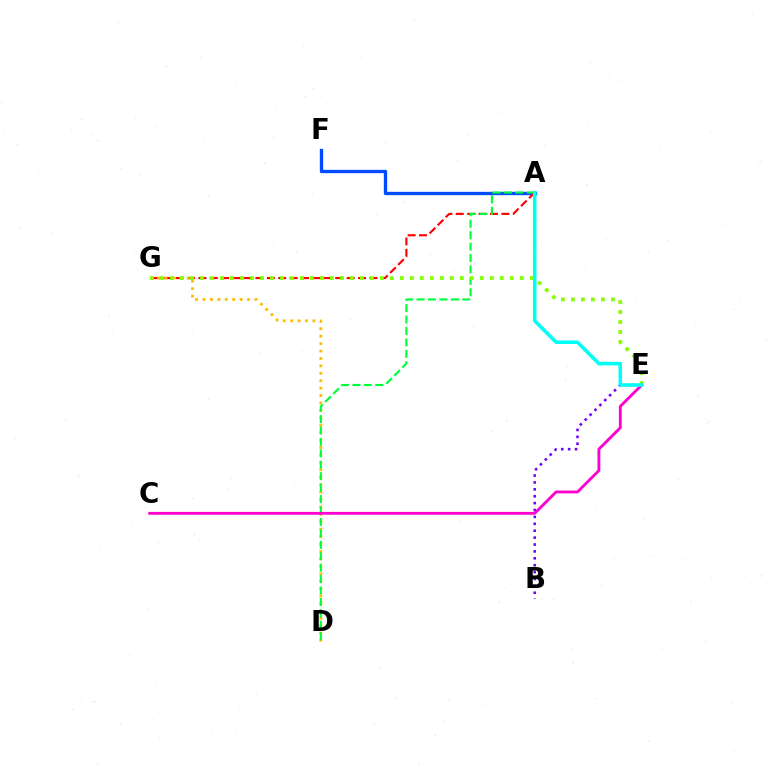{('B', 'E'): [{'color': '#7200ff', 'line_style': 'dotted', 'thickness': 1.87}], ('A', 'F'): [{'color': '#004bff', 'line_style': 'solid', 'thickness': 2.4}], ('A', 'G'): [{'color': '#ff0000', 'line_style': 'dashed', 'thickness': 1.55}], ('D', 'G'): [{'color': '#ffbd00', 'line_style': 'dotted', 'thickness': 2.02}], ('A', 'D'): [{'color': '#00ff39', 'line_style': 'dashed', 'thickness': 1.55}], ('E', 'G'): [{'color': '#84ff00', 'line_style': 'dotted', 'thickness': 2.72}], ('C', 'E'): [{'color': '#ff00cf', 'line_style': 'solid', 'thickness': 2.05}], ('A', 'E'): [{'color': '#00fff6', 'line_style': 'solid', 'thickness': 2.56}]}